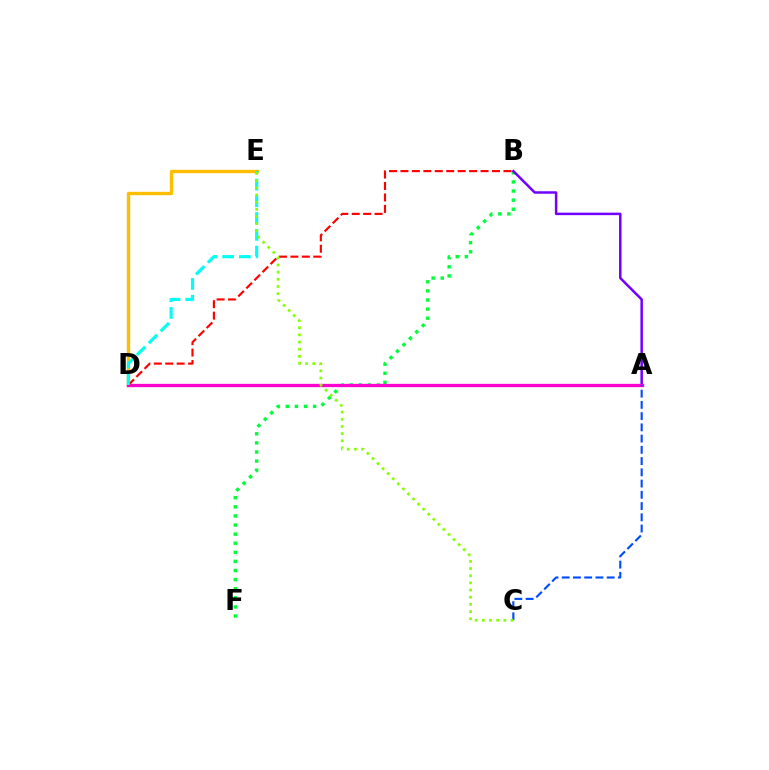{('B', 'F'): [{'color': '#00ff39', 'line_style': 'dotted', 'thickness': 2.47}], ('D', 'E'): [{'color': '#ffbd00', 'line_style': 'solid', 'thickness': 2.41}, {'color': '#00fff6', 'line_style': 'dashed', 'thickness': 2.28}], ('A', 'B'): [{'color': '#7200ff', 'line_style': 'solid', 'thickness': 1.8}], ('A', 'D'): [{'color': '#ff00cf', 'line_style': 'solid', 'thickness': 2.38}], ('A', 'C'): [{'color': '#004bff', 'line_style': 'dashed', 'thickness': 1.53}], ('B', 'D'): [{'color': '#ff0000', 'line_style': 'dashed', 'thickness': 1.55}], ('C', 'E'): [{'color': '#84ff00', 'line_style': 'dotted', 'thickness': 1.95}]}